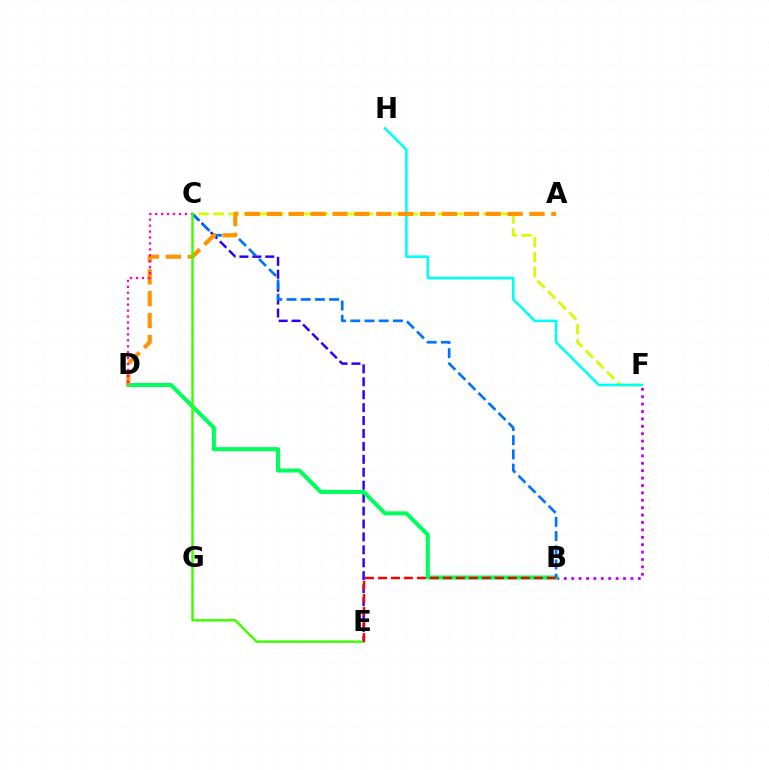{('C', 'F'): [{'color': '#d1ff00', 'line_style': 'dashed', 'thickness': 2.03}], ('C', 'E'): [{'color': '#2500ff', 'line_style': 'dashed', 'thickness': 1.76}, {'color': '#3dff00', 'line_style': 'solid', 'thickness': 1.76}], ('B', 'F'): [{'color': '#b900ff', 'line_style': 'dotted', 'thickness': 2.01}], ('B', 'D'): [{'color': '#00ff5c', 'line_style': 'solid', 'thickness': 2.93}], ('F', 'H'): [{'color': '#00fff6', 'line_style': 'solid', 'thickness': 1.87}], ('B', 'C'): [{'color': '#0074ff', 'line_style': 'dashed', 'thickness': 1.93}], ('A', 'D'): [{'color': '#ff9400', 'line_style': 'dashed', 'thickness': 2.97}], ('C', 'D'): [{'color': '#ff00ac', 'line_style': 'dotted', 'thickness': 1.61}], ('B', 'E'): [{'color': '#ff0000', 'line_style': 'dashed', 'thickness': 1.76}]}